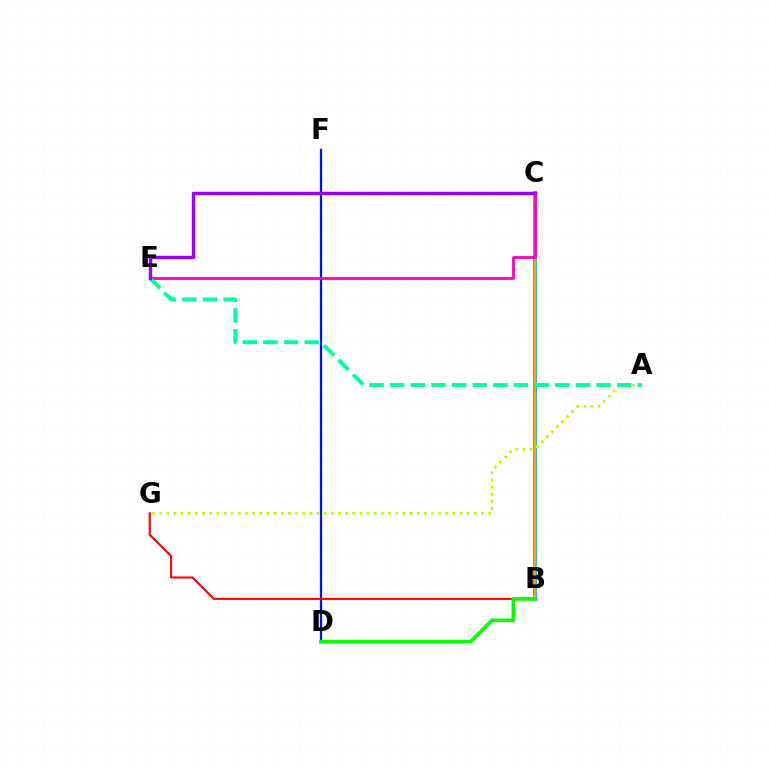{('D', 'F'): [{'color': '#0010ff', 'line_style': 'solid', 'thickness': 1.63}], ('B', 'C'): [{'color': '#00b5ff', 'line_style': 'solid', 'thickness': 2.82}, {'color': '#ffa500', 'line_style': 'solid', 'thickness': 1.71}], ('B', 'G'): [{'color': '#ff0000', 'line_style': 'solid', 'thickness': 1.51}], ('B', 'D'): [{'color': '#08ff00', 'line_style': 'solid', 'thickness': 2.6}], ('C', 'E'): [{'color': '#ff00bd', 'line_style': 'solid', 'thickness': 2.0}, {'color': '#9b00ff', 'line_style': 'solid', 'thickness': 2.46}], ('A', 'G'): [{'color': '#b3ff00', 'line_style': 'dotted', 'thickness': 1.94}], ('A', 'E'): [{'color': '#00ff9d', 'line_style': 'dashed', 'thickness': 2.8}]}